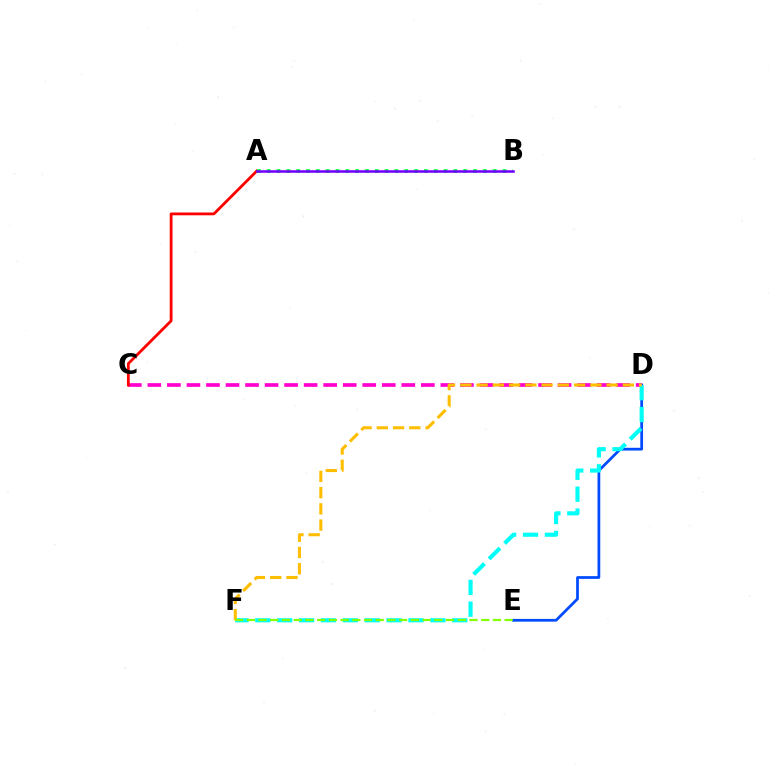{('D', 'E'): [{'color': '#004bff', 'line_style': 'solid', 'thickness': 1.98}], ('C', 'D'): [{'color': '#ff00cf', 'line_style': 'dashed', 'thickness': 2.65}], ('D', 'F'): [{'color': '#00fff6', 'line_style': 'dashed', 'thickness': 2.97}, {'color': '#ffbd00', 'line_style': 'dashed', 'thickness': 2.21}], ('A', 'C'): [{'color': '#ff0000', 'line_style': 'solid', 'thickness': 2.01}], ('A', 'B'): [{'color': '#00ff39', 'line_style': 'dotted', 'thickness': 2.67}, {'color': '#7200ff', 'line_style': 'solid', 'thickness': 1.84}], ('E', 'F'): [{'color': '#84ff00', 'line_style': 'dashed', 'thickness': 1.59}]}